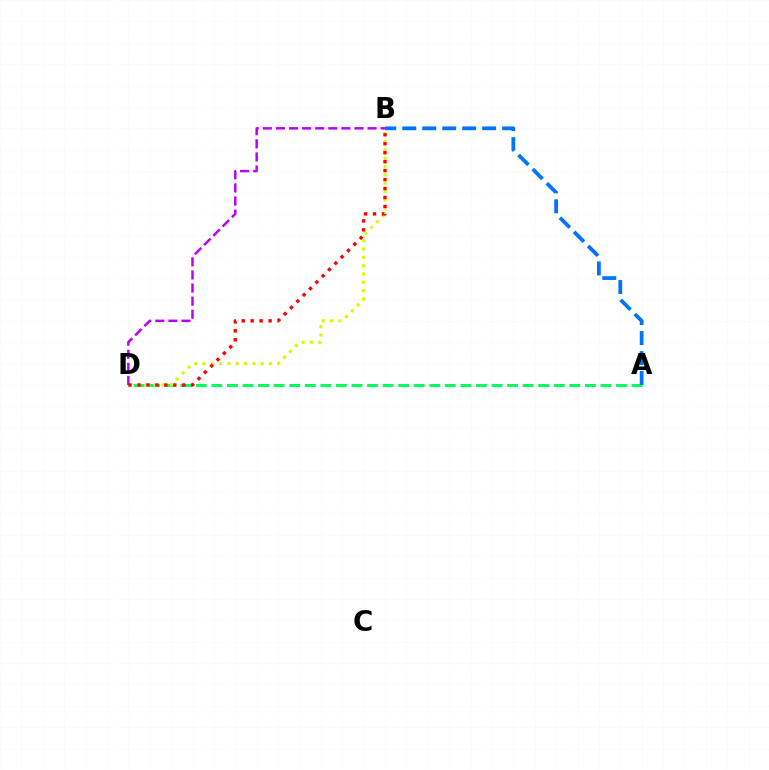{('A', 'D'): [{'color': '#00ff5c', 'line_style': 'dashed', 'thickness': 2.11}], ('B', 'D'): [{'color': '#d1ff00', 'line_style': 'dotted', 'thickness': 2.26}, {'color': '#b900ff', 'line_style': 'dashed', 'thickness': 1.78}, {'color': '#ff0000', 'line_style': 'dotted', 'thickness': 2.43}], ('A', 'B'): [{'color': '#0074ff', 'line_style': 'dashed', 'thickness': 2.71}]}